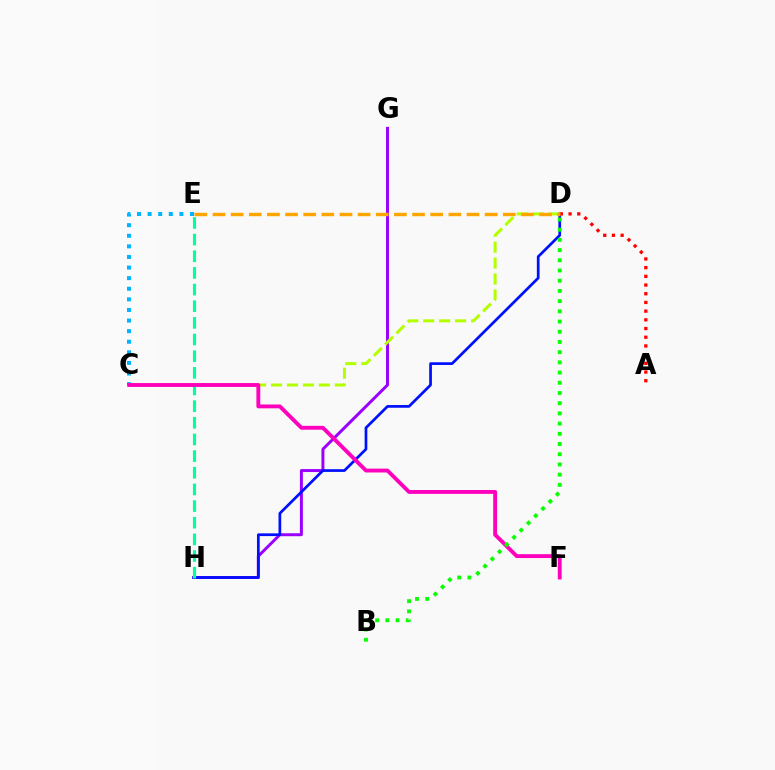{('G', 'H'): [{'color': '#9b00ff', 'line_style': 'solid', 'thickness': 2.13}], ('D', 'H'): [{'color': '#0010ff', 'line_style': 'solid', 'thickness': 1.96}], ('C', 'D'): [{'color': '#b3ff00', 'line_style': 'dashed', 'thickness': 2.17}], ('A', 'D'): [{'color': '#ff0000', 'line_style': 'dotted', 'thickness': 2.36}], ('E', 'H'): [{'color': '#00ff9d', 'line_style': 'dashed', 'thickness': 2.26}], ('C', 'E'): [{'color': '#00b5ff', 'line_style': 'dotted', 'thickness': 2.88}], ('D', 'E'): [{'color': '#ffa500', 'line_style': 'dashed', 'thickness': 2.46}], ('C', 'F'): [{'color': '#ff00bd', 'line_style': 'solid', 'thickness': 2.78}], ('B', 'D'): [{'color': '#08ff00', 'line_style': 'dotted', 'thickness': 2.77}]}